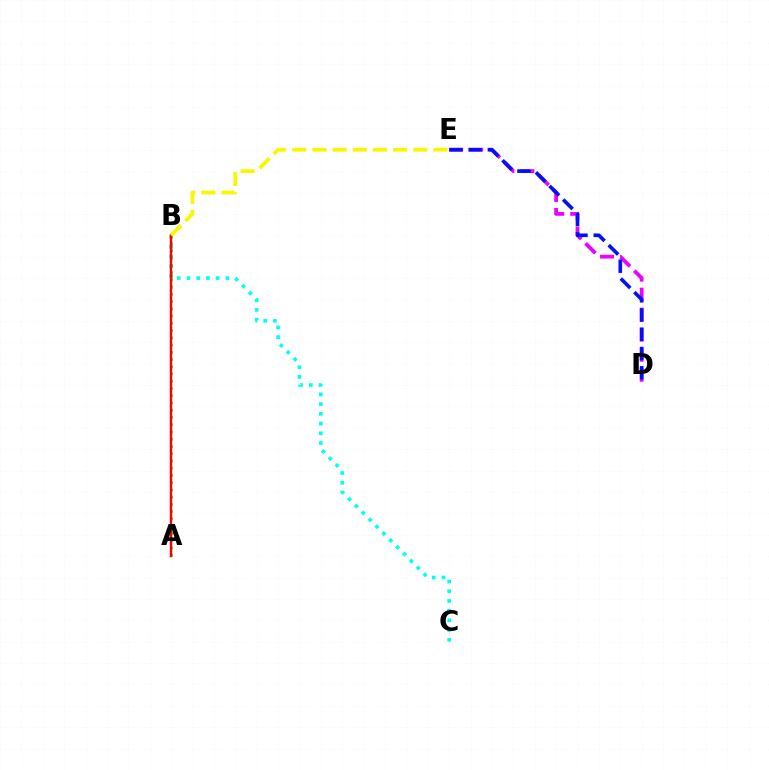{('B', 'C'): [{'color': '#00fff6', 'line_style': 'dotted', 'thickness': 2.64}], ('A', 'B'): [{'color': '#08ff00', 'line_style': 'dotted', 'thickness': 1.97}, {'color': '#ff0000', 'line_style': 'solid', 'thickness': 1.77}], ('D', 'E'): [{'color': '#ee00ff', 'line_style': 'dashed', 'thickness': 2.72}, {'color': '#0010ff', 'line_style': 'dashed', 'thickness': 2.61}], ('B', 'E'): [{'color': '#fcf500', 'line_style': 'dashed', 'thickness': 2.74}]}